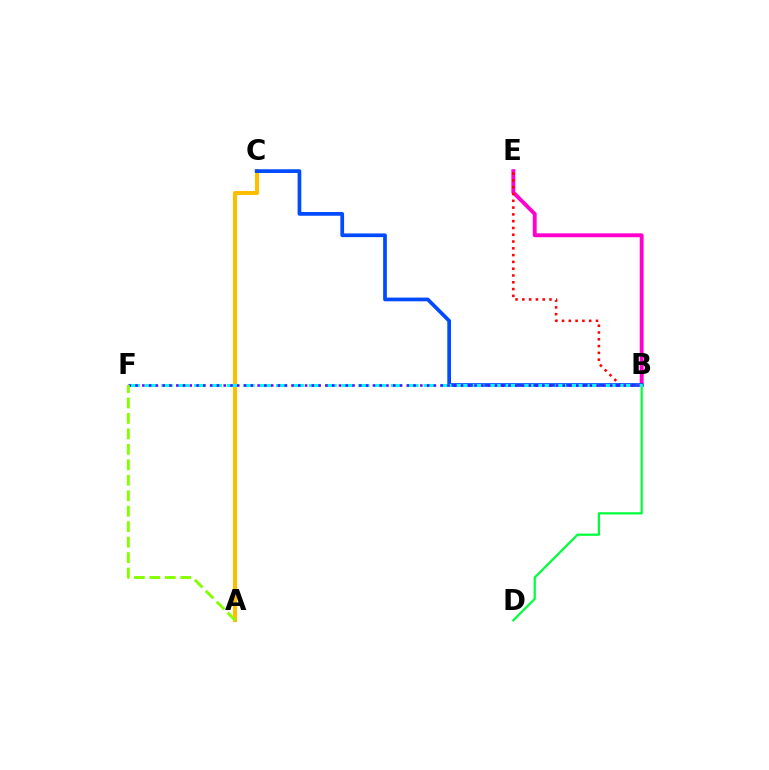{('B', 'E'): [{'color': '#ff00cf', 'line_style': 'solid', 'thickness': 2.8}, {'color': '#ff0000', 'line_style': 'dotted', 'thickness': 1.84}], ('A', 'C'): [{'color': '#ffbd00', 'line_style': 'solid', 'thickness': 2.94}], ('B', 'C'): [{'color': '#004bff', 'line_style': 'solid', 'thickness': 2.67}], ('B', 'D'): [{'color': '#00ff39', 'line_style': 'solid', 'thickness': 1.6}], ('B', 'F'): [{'color': '#00fff6', 'line_style': 'dashed', 'thickness': 2.23}, {'color': '#7200ff', 'line_style': 'dotted', 'thickness': 1.84}], ('A', 'F'): [{'color': '#84ff00', 'line_style': 'dashed', 'thickness': 2.1}]}